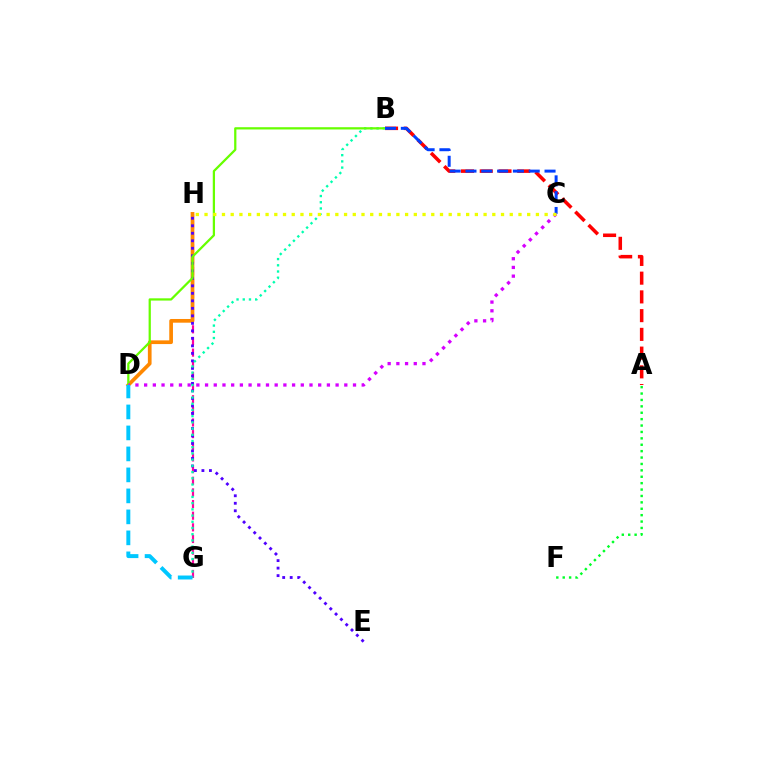{('G', 'H'): [{'color': '#ff00a0', 'line_style': 'dashed', 'thickness': 1.58}], ('D', 'H'): [{'color': '#ff8800', 'line_style': 'solid', 'thickness': 2.66}], ('E', 'H'): [{'color': '#4f00ff', 'line_style': 'dotted', 'thickness': 2.04}], ('A', 'B'): [{'color': '#ff0000', 'line_style': 'dashed', 'thickness': 2.55}], ('B', 'G'): [{'color': '#00ffaf', 'line_style': 'dotted', 'thickness': 1.69}], ('A', 'F'): [{'color': '#00ff27', 'line_style': 'dotted', 'thickness': 1.74}], ('B', 'D'): [{'color': '#66ff00', 'line_style': 'solid', 'thickness': 1.62}], ('B', 'C'): [{'color': '#003fff', 'line_style': 'dashed', 'thickness': 2.15}], ('C', 'D'): [{'color': '#d600ff', 'line_style': 'dotted', 'thickness': 2.36}], ('C', 'H'): [{'color': '#eeff00', 'line_style': 'dotted', 'thickness': 2.37}], ('D', 'G'): [{'color': '#00c7ff', 'line_style': 'dashed', 'thickness': 2.85}]}